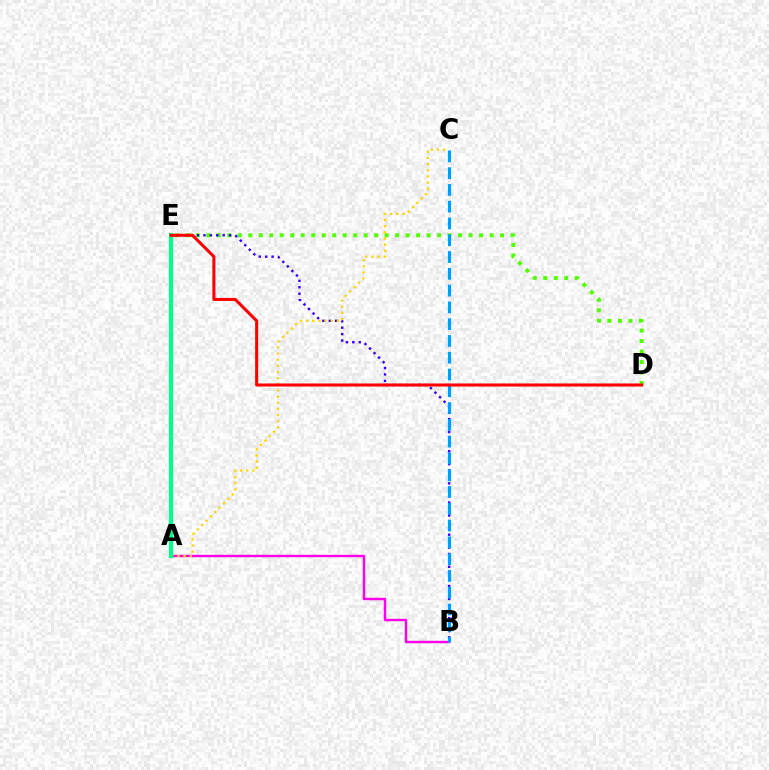{('A', 'B'): [{'color': '#ff00ed', 'line_style': 'solid', 'thickness': 1.73}], ('D', 'E'): [{'color': '#4fff00', 'line_style': 'dotted', 'thickness': 2.85}, {'color': '#ff0000', 'line_style': 'solid', 'thickness': 2.19}], ('B', 'E'): [{'color': '#3700ff', 'line_style': 'dotted', 'thickness': 1.74}], ('B', 'C'): [{'color': '#009eff', 'line_style': 'dashed', 'thickness': 2.28}], ('A', 'C'): [{'color': '#ffd500', 'line_style': 'dotted', 'thickness': 1.67}], ('A', 'E'): [{'color': '#00ff86', 'line_style': 'solid', 'thickness': 2.96}]}